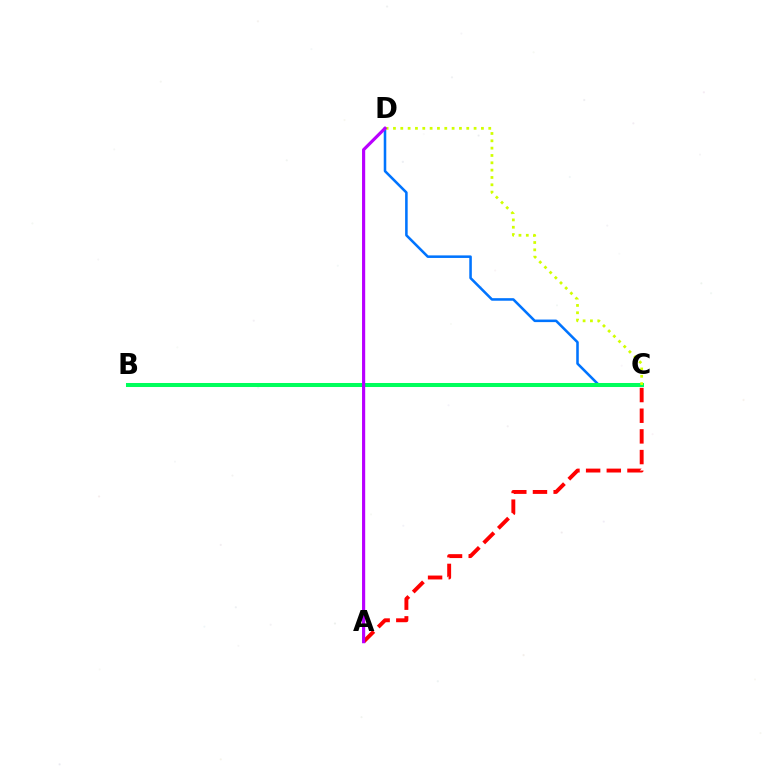{('C', 'D'): [{'color': '#0074ff', 'line_style': 'solid', 'thickness': 1.84}, {'color': '#d1ff00', 'line_style': 'dotted', 'thickness': 1.99}], ('A', 'C'): [{'color': '#ff0000', 'line_style': 'dashed', 'thickness': 2.81}], ('B', 'C'): [{'color': '#00ff5c', 'line_style': 'solid', 'thickness': 2.9}], ('A', 'D'): [{'color': '#b900ff', 'line_style': 'solid', 'thickness': 2.27}]}